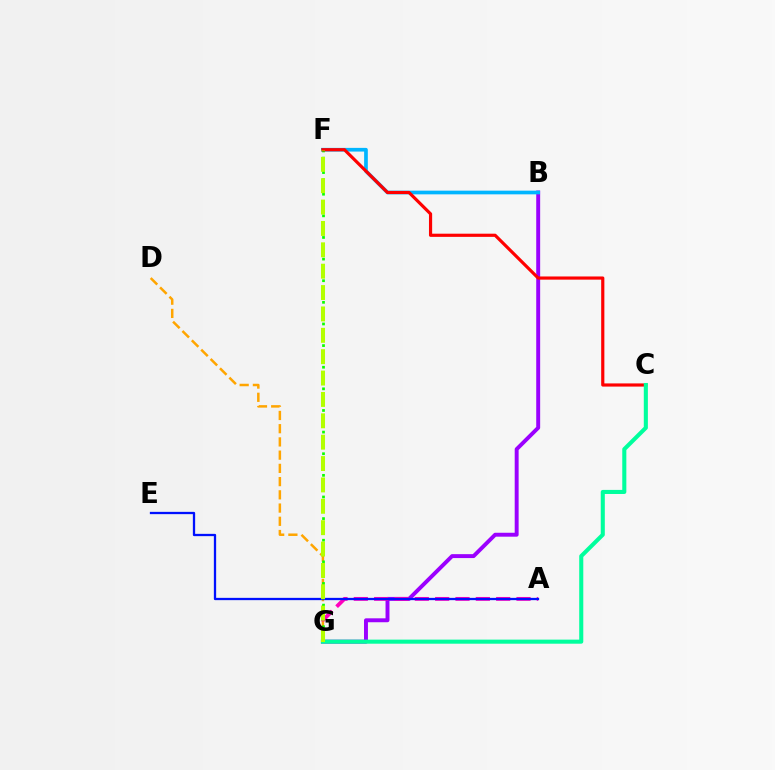{('D', 'G'): [{'color': '#ffa500', 'line_style': 'dashed', 'thickness': 1.8}], ('B', 'G'): [{'color': '#9b00ff', 'line_style': 'solid', 'thickness': 2.83}], ('B', 'F'): [{'color': '#00b5ff', 'line_style': 'solid', 'thickness': 2.66}], ('F', 'G'): [{'color': '#08ff00', 'line_style': 'dotted', 'thickness': 1.96}, {'color': '#b3ff00', 'line_style': 'dashed', 'thickness': 2.9}], ('A', 'G'): [{'color': '#ff00bd', 'line_style': 'dashed', 'thickness': 2.76}], ('C', 'F'): [{'color': '#ff0000', 'line_style': 'solid', 'thickness': 2.29}], ('A', 'E'): [{'color': '#0010ff', 'line_style': 'solid', 'thickness': 1.65}], ('C', 'G'): [{'color': '#00ff9d', 'line_style': 'solid', 'thickness': 2.93}]}